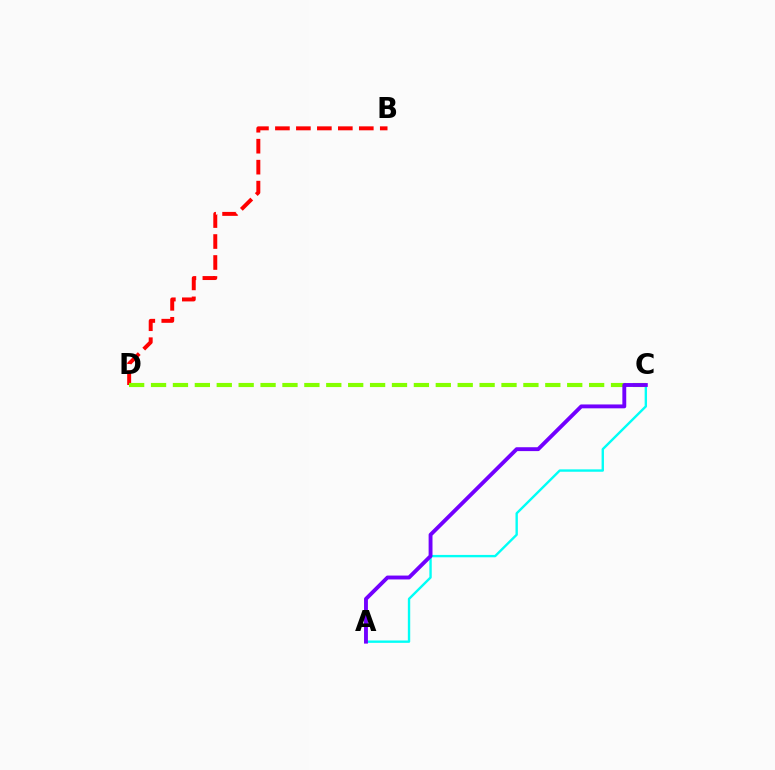{('B', 'D'): [{'color': '#ff0000', 'line_style': 'dashed', 'thickness': 2.85}], ('A', 'C'): [{'color': '#00fff6', 'line_style': 'solid', 'thickness': 1.71}, {'color': '#7200ff', 'line_style': 'solid', 'thickness': 2.79}], ('C', 'D'): [{'color': '#84ff00', 'line_style': 'dashed', 'thickness': 2.98}]}